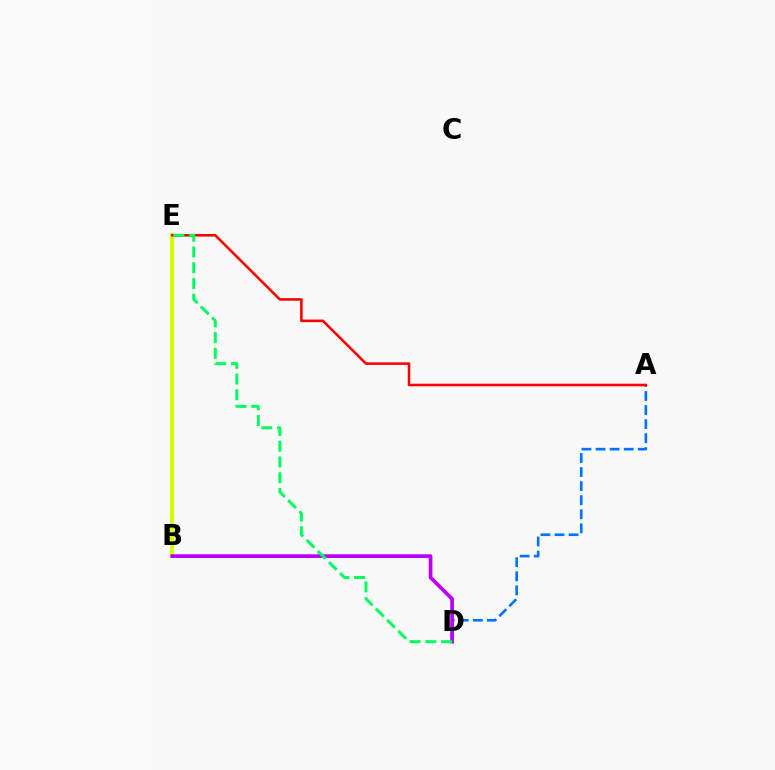{('B', 'E'): [{'color': '#d1ff00', 'line_style': 'solid', 'thickness': 2.96}], ('A', 'D'): [{'color': '#0074ff', 'line_style': 'dashed', 'thickness': 1.91}], ('B', 'D'): [{'color': '#b900ff', 'line_style': 'solid', 'thickness': 2.66}], ('A', 'E'): [{'color': '#ff0000', 'line_style': 'solid', 'thickness': 1.86}], ('D', 'E'): [{'color': '#00ff5c', 'line_style': 'dashed', 'thickness': 2.14}]}